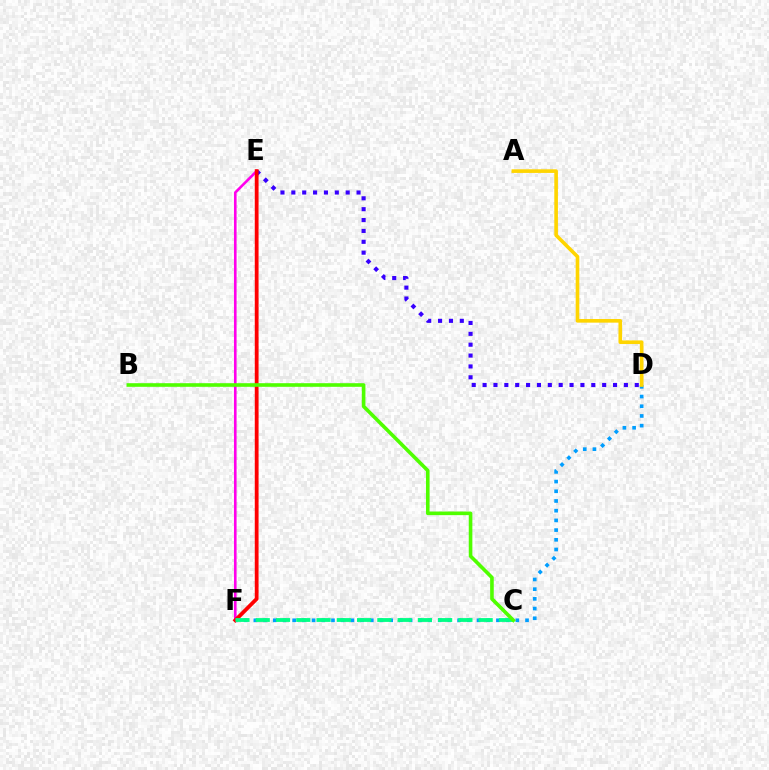{('D', 'F'): [{'color': '#009eff', 'line_style': 'dotted', 'thickness': 2.64}], ('A', 'D'): [{'color': '#ffd500', 'line_style': 'solid', 'thickness': 2.61}], ('D', 'E'): [{'color': '#3700ff', 'line_style': 'dotted', 'thickness': 2.95}], ('E', 'F'): [{'color': '#ff00ed', 'line_style': 'solid', 'thickness': 1.88}, {'color': '#ff0000', 'line_style': 'solid', 'thickness': 2.73}], ('C', 'F'): [{'color': '#00ff86', 'line_style': 'dashed', 'thickness': 2.75}], ('B', 'C'): [{'color': '#4fff00', 'line_style': 'solid', 'thickness': 2.6}]}